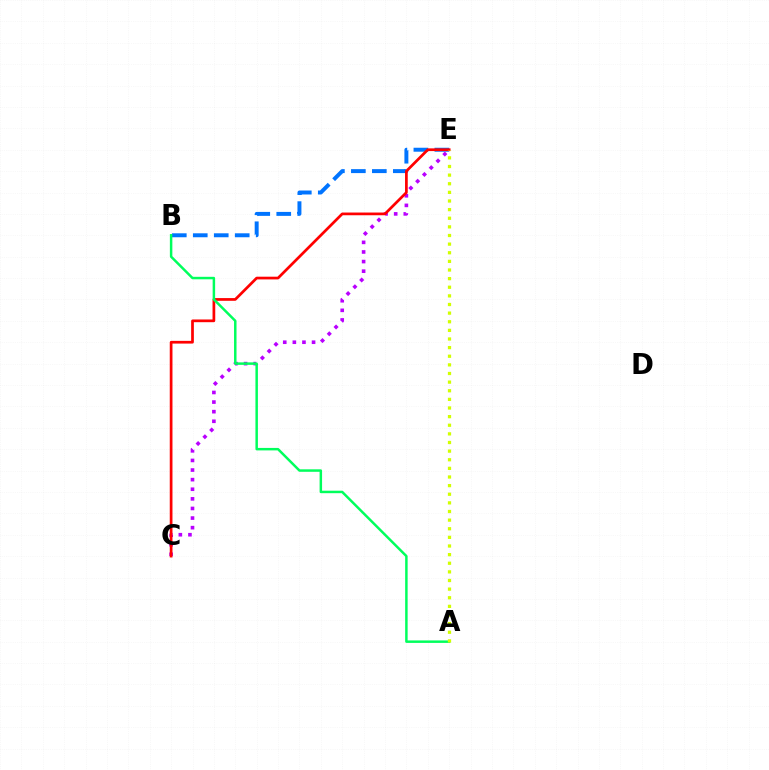{('C', 'E'): [{'color': '#b900ff', 'line_style': 'dotted', 'thickness': 2.61}, {'color': '#ff0000', 'line_style': 'solid', 'thickness': 1.96}], ('B', 'E'): [{'color': '#0074ff', 'line_style': 'dashed', 'thickness': 2.85}], ('A', 'B'): [{'color': '#00ff5c', 'line_style': 'solid', 'thickness': 1.79}], ('A', 'E'): [{'color': '#d1ff00', 'line_style': 'dotted', 'thickness': 2.34}]}